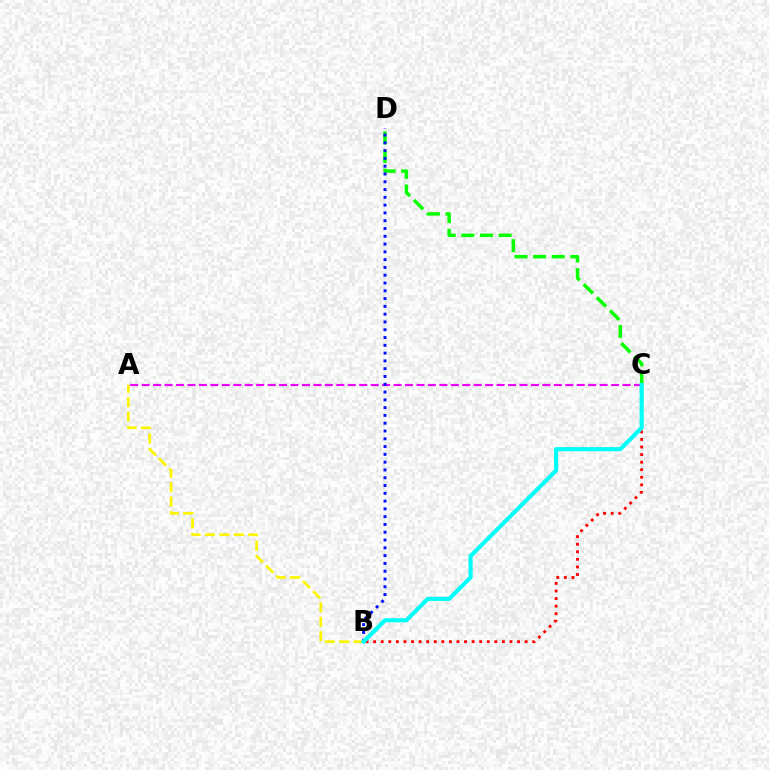{('A', 'C'): [{'color': '#ee00ff', 'line_style': 'dashed', 'thickness': 1.56}], ('A', 'B'): [{'color': '#fcf500', 'line_style': 'dashed', 'thickness': 1.96}], ('C', 'D'): [{'color': '#08ff00', 'line_style': 'dashed', 'thickness': 2.53}], ('B', 'C'): [{'color': '#ff0000', 'line_style': 'dotted', 'thickness': 2.06}, {'color': '#00fff6', 'line_style': 'solid', 'thickness': 2.98}], ('B', 'D'): [{'color': '#0010ff', 'line_style': 'dotted', 'thickness': 2.12}]}